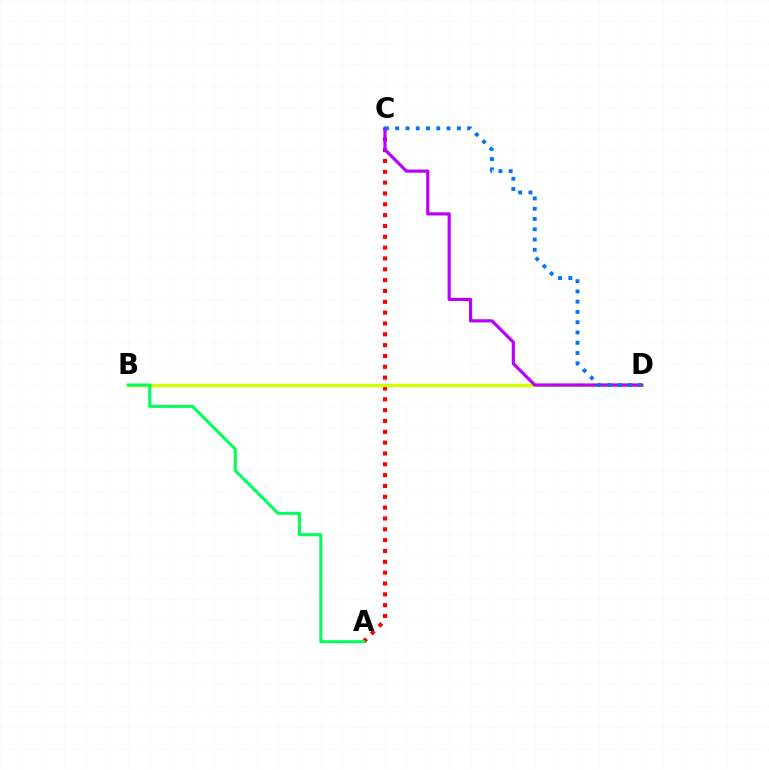{('A', 'C'): [{'color': '#ff0000', 'line_style': 'dotted', 'thickness': 2.94}], ('B', 'D'): [{'color': '#d1ff00', 'line_style': 'solid', 'thickness': 2.4}], ('C', 'D'): [{'color': '#b900ff', 'line_style': 'solid', 'thickness': 2.29}, {'color': '#0074ff', 'line_style': 'dotted', 'thickness': 2.79}], ('A', 'B'): [{'color': '#00ff5c', 'line_style': 'solid', 'thickness': 2.19}]}